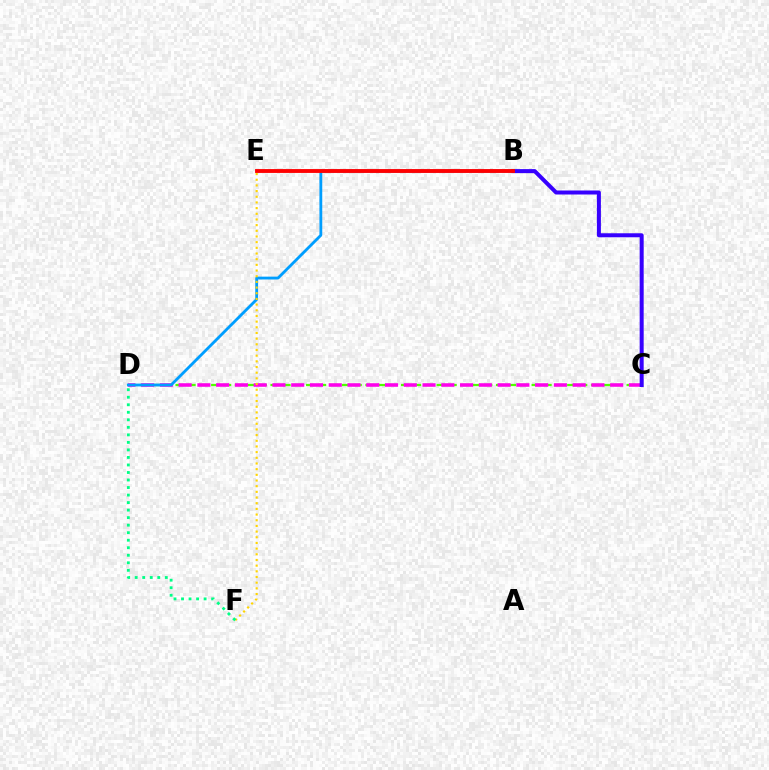{('C', 'D'): [{'color': '#4fff00', 'line_style': 'dashed', 'thickness': 1.61}, {'color': '#ff00ed', 'line_style': 'dashed', 'thickness': 2.55}], ('B', 'D'): [{'color': '#009eff', 'line_style': 'solid', 'thickness': 2.04}], ('E', 'F'): [{'color': '#ffd500', 'line_style': 'dotted', 'thickness': 1.54}], ('B', 'C'): [{'color': '#3700ff', 'line_style': 'solid', 'thickness': 2.89}], ('B', 'E'): [{'color': '#ff0000', 'line_style': 'solid', 'thickness': 2.78}], ('D', 'F'): [{'color': '#00ff86', 'line_style': 'dotted', 'thickness': 2.04}]}